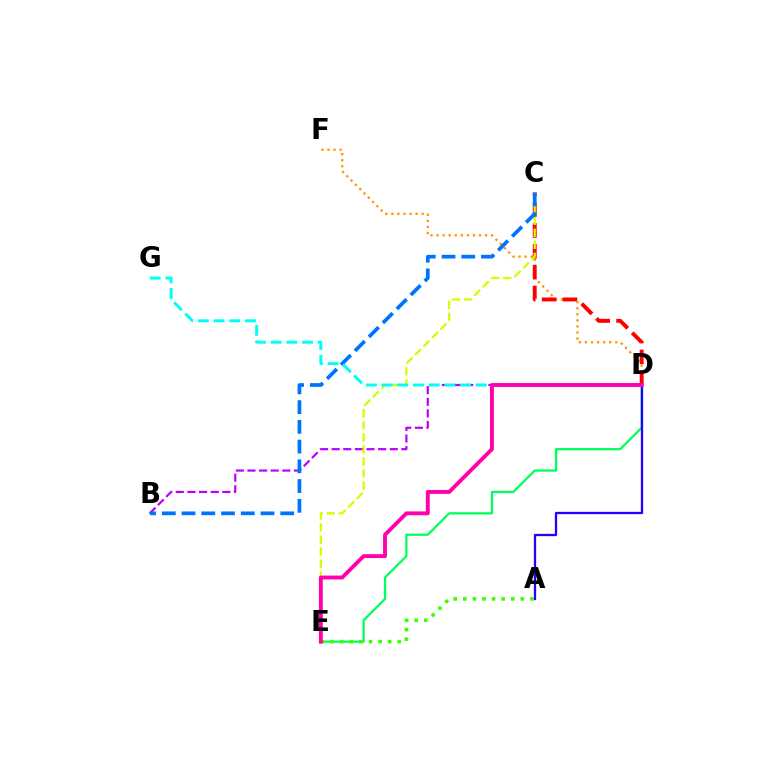{('D', 'F'): [{'color': '#ff9400', 'line_style': 'dotted', 'thickness': 1.65}], ('D', 'E'): [{'color': '#00ff5c', 'line_style': 'solid', 'thickness': 1.61}, {'color': '#ff00ac', 'line_style': 'solid', 'thickness': 2.78}], ('C', 'D'): [{'color': '#ff0000', 'line_style': 'dashed', 'thickness': 2.83}], ('B', 'D'): [{'color': '#b900ff', 'line_style': 'dashed', 'thickness': 1.58}], ('A', 'D'): [{'color': '#2500ff', 'line_style': 'solid', 'thickness': 1.65}], ('C', 'E'): [{'color': '#d1ff00', 'line_style': 'dashed', 'thickness': 1.64}], ('B', 'C'): [{'color': '#0074ff', 'line_style': 'dashed', 'thickness': 2.68}], ('A', 'E'): [{'color': '#3dff00', 'line_style': 'dotted', 'thickness': 2.6}], ('D', 'G'): [{'color': '#00fff6', 'line_style': 'dashed', 'thickness': 2.13}]}